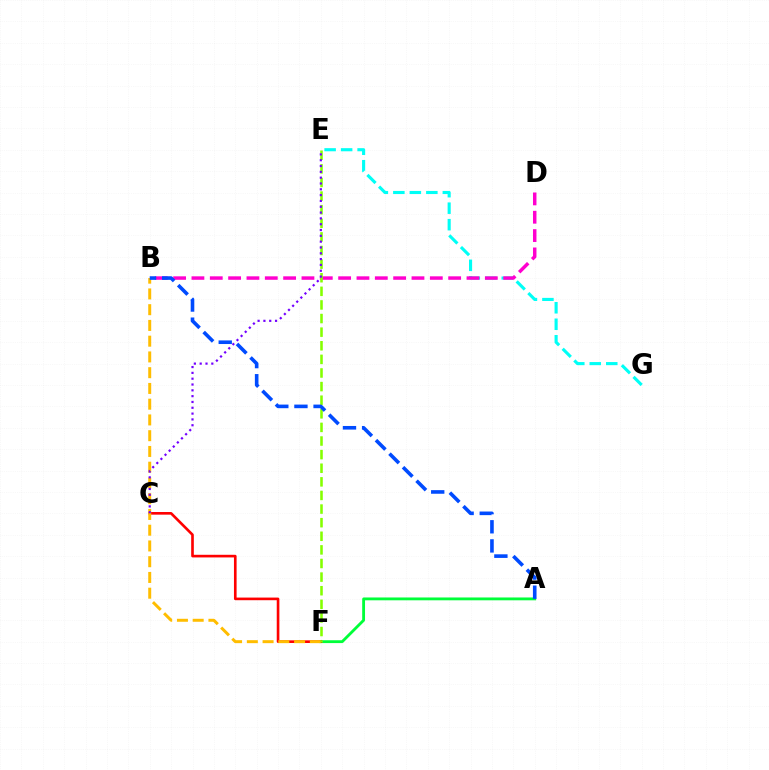{('A', 'F'): [{'color': '#00ff39', 'line_style': 'solid', 'thickness': 2.04}], ('C', 'F'): [{'color': '#ff0000', 'line_style': 'solid', 'thickness': 1.9}], ('E', 'G'): [{'color': '#00fff6', 'line_style': 'dashed', 'thickness': 2.24}], ('B', 'D'): [{'color': '#ff00cf', 'line_style': 'dashed', 'thickness': 2.49}], ('B', 'F'): [{'color': '#ffbd00', 'line_style': 'dashed', 'thickness': 2.14}], ('E', 'F'): [{'color': '#84ff00', 'line_style': 'dashed', 'thickness': 1.85}], ('C', 'E'): [{'color': '#7200ff', 'line_style': 'dotted', 'thickness': 1.58}], ('A', 'B'): [{'color': '#004bff', 'line_style': 'dashed', 'thickness': 2.6}]}